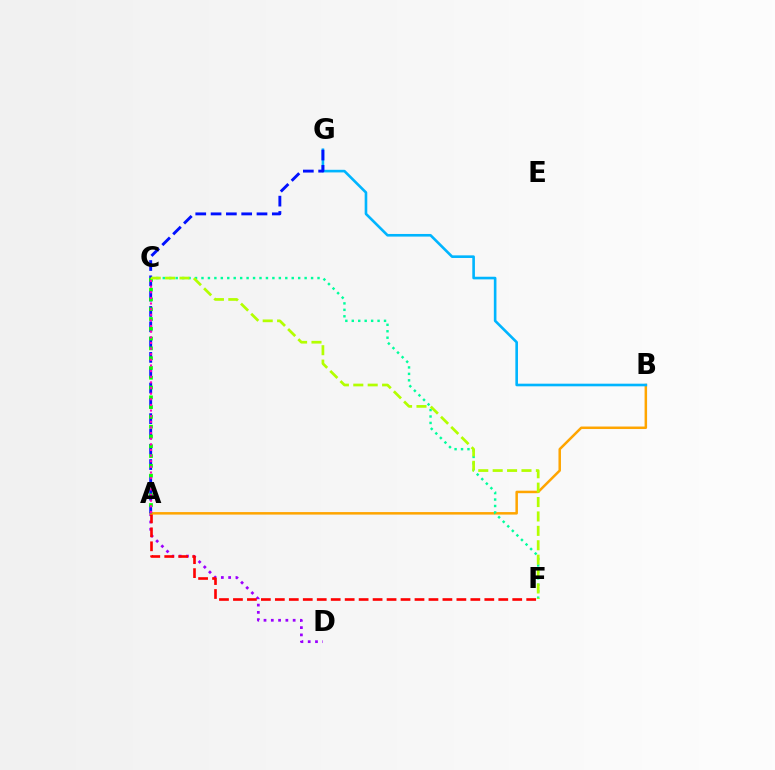{('A', 'D'): [{'color': '#9b00ff', 'line_style': 'dotted', 'thickness': 1.98}], ('A', 'F'): [{'color': '#ff0000', 'line_style': 'dashed', 'thickness': 1.9}], ('A', 'B'): [{'color': '#ffa500', 'line_style': 'solid', 'thickness': 1.8}], ('C', 'F'): [{'color': '#00ff9d', 'line_style': 'dotted', 'thickness': 1.75}, {'color': '#b3ff00', 'line_style': 'dashed', 'thickness': 1.96}], ('B', 'G'): [{'color': '#00b5ff', 'line_style': 'solid', 'thickness': 1.89}], ('A', 'G'): [{'color': '#0010ff', 'line_style': 'dashed', 'thickness': 2.08}], ('A', 'C'): [{'color': '#08ff00', 'line_style': 'dotted', 'thickness': 2.66}, {'color': '#ff00bd', 'line_style': 'dotted', 'thickness': 1.53}]}